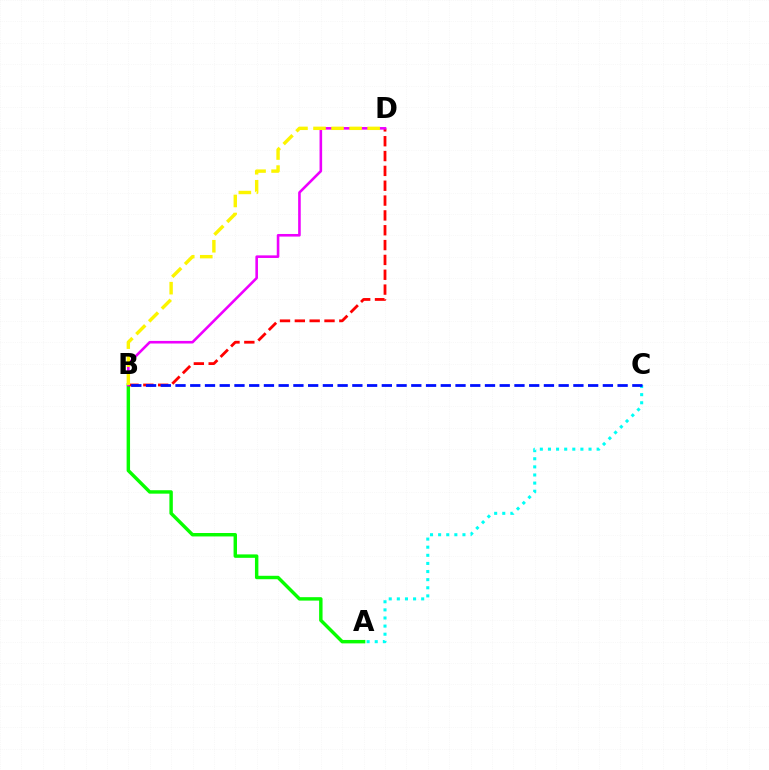{('A', 'B'): [{'color': '#08ff00', 'line_style': 'solid', 'thickness': 2.47}], ('B', 'D'): [{'color': '#ff0000', 'line_style': 'dashed', 'thickness': 2.02}, {'color': '#ee00ff', 'line_style': 'solid', 'thickness': 1.87}, {'color': '#fcf500', 'line_style': 'dashed', 'thickness': 2.45}], ('A', 'C'): [{'color': '#00fff6', 'line_style': 'dotted', 'thickness': 2.2}], ('B', 'C'): [{'color': '#0010ff', 'line_style': 'dashed', 'thickness': 2.0}]}